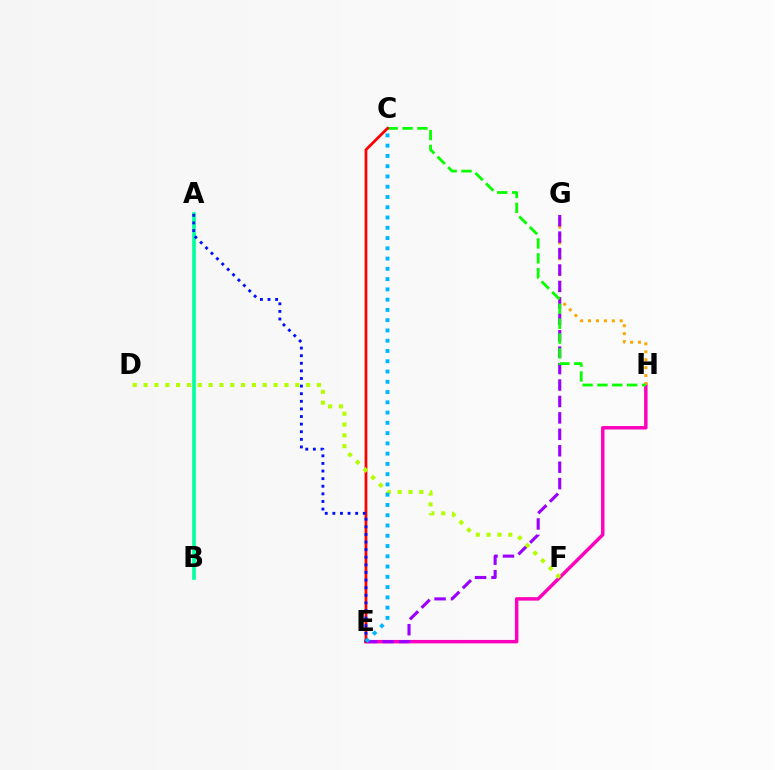{('E', 'H'): [{'color': '#ff00bd', 'line_style': 'solid', 'thickness': 2.49}], ('G', 'H'): [{'color': '#ffa500', 'line_style': 'dotted', 'thickness': 2.16}], ('E', 'G'): [{'color': '#9b00ff', 'line_style': 'dashed', 'thickness': 2.23}], ('A', 'B'): [{'color': '#00ff9d', 'line_style': 'solid', 'thickness': 2.61}], ('C', 'H'): [{'color': '#08ff00', 'line_style': 'dashed', 'thickness': 2.02}], ('C', 'E'): [{'color': '#ff0000', 'line_style': 'solid', 'thickness': 1.99}, {'color': '#00b5ff', 'line_style': 'dotted', 'thickness': 2.79}], ('D', 'F'): [{'color': '#b3ff00', 'line_style': 'dotted', 'thickness': 2.94}], ('A', 'E'): [{'color': '#0010ff', 'line_style': 'dotted', 'thickness': 2.07}]}